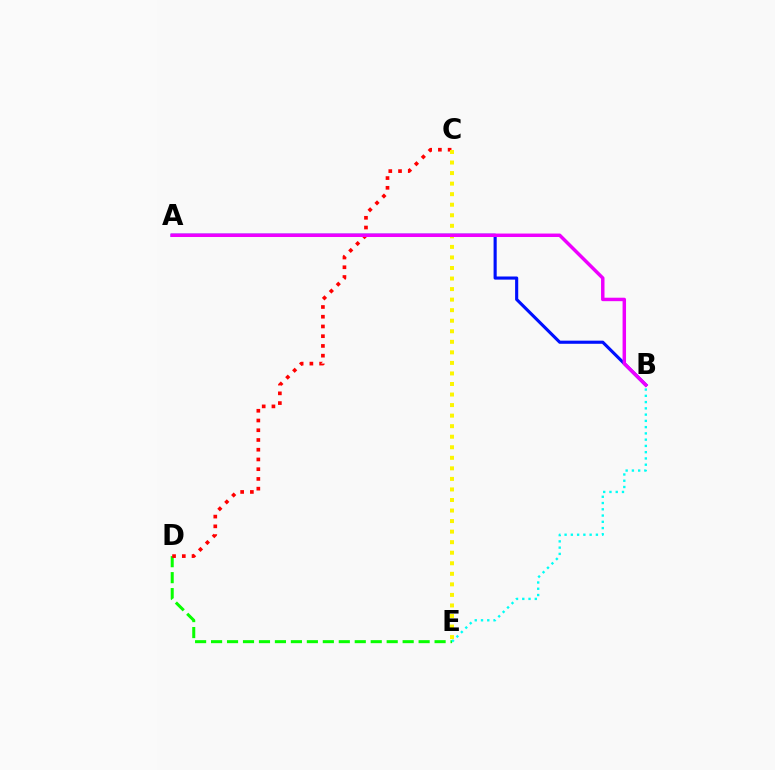{('D', 'E'): [{'color': '#08ff00', 'line_style': 'dashed', 'thickness': 2.17}], ('A', 'B'): [{'color': '#0010ff', 'line_style': 'solid', 'thickness': 2.25}, {'color': '#ee00ff', 'line_style': 'solid', 'thickness': 2.49}], ('B', 'E'): [{'color': '#00fff6', 'line_style': 'dotted', 'thickness': 1.7}], ('C', 'D'): [{'color': '#ff0000', 'line_style': 'dotted', 'thickness': 2.65}], ('C', 'E'): [{'color': '#fcf500', 'line_style': 'dotted', 'thickness': 2.87}]}